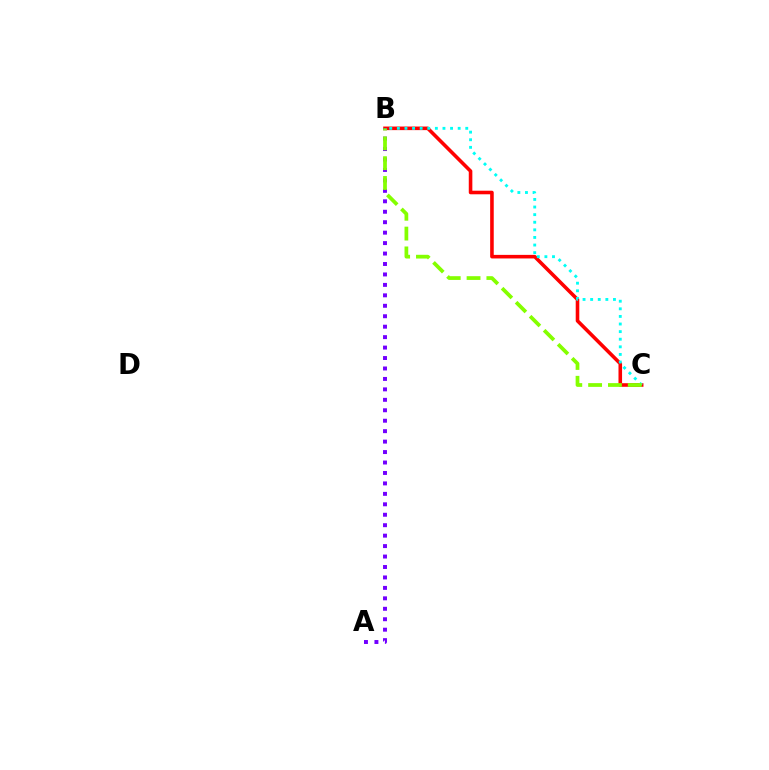{('B', 'C'): [{'color': '#ff0000', 'line_style': 'solid', 'thickness': 2.58}, {'color': '#00fff6', 'line_style': 'dotted', 'thickness': 2.07}, {'color': '#84ff00', 'line_style': 'dashed', 'thickness': 2.69}], ('A', 'B'): [{'color': '#7200ff', 'line_style': 'dotted', 'thickness': 2.84}]}